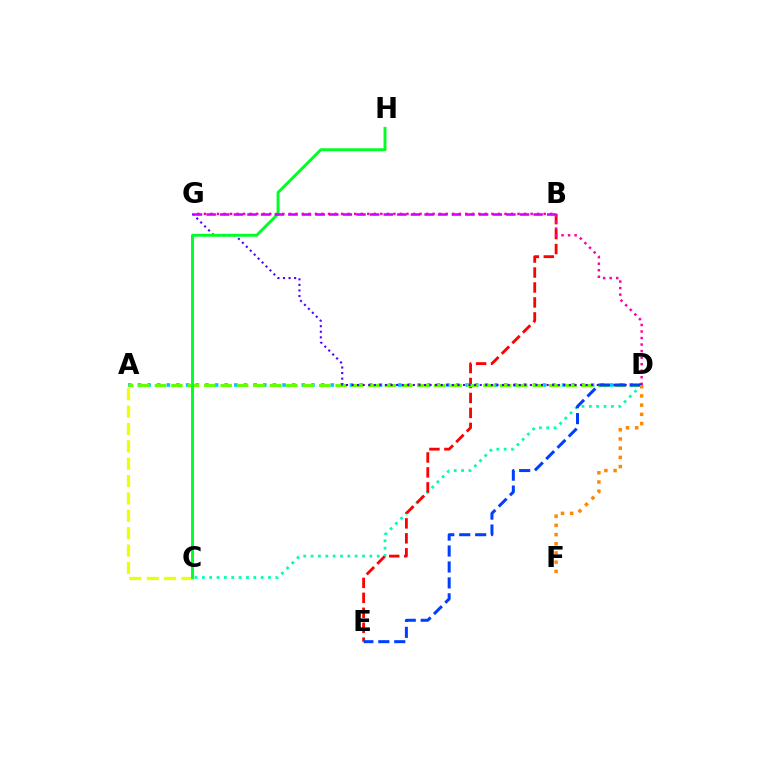{('A', 'D'): [{'color': '#00c7ff', 'line_style': 'dotted', 'thickness': 2.62}, {'color': '#66ff00', 'line_style': 'dashed', 'thickness': 2.23}], ('C', 'D'): [{'color': '#00ffaf', 'line_style': 'dotted', 'thickness': 2.0}], ('B', 'E'): [{'color': '#ff0000', 'line_style': 'dashed', 'thickness': 2.03}], ('D', 'G'): [{'color': '#ff00a0', 'line_style': 'dotted', 'thickness': 1.78}, {'color': '#4f00ff', 'line_style': 'dotted', 'thickness': 1.51}], ('D', 'E'): [{'color': '#003fff', 'line_style': 'dashed', 'thickness': 2.17}], ('A', 'C'): [{'color': '#eeff00', 'line_style': 'dashed', 'thickness': 2.36}], ('C', 'H'): [{'color': '#00ff27', 'line_style': 'solid', 'thickness': 2.1}], ('D', 'F'): [{'color': '#ff8800', 'line_style': 'dotted', 'thickness': 2.5}], ('B', 'G'): [{'color': '#d600ff', 'line_style': 'dashed', 'thickness': 1.85}]}